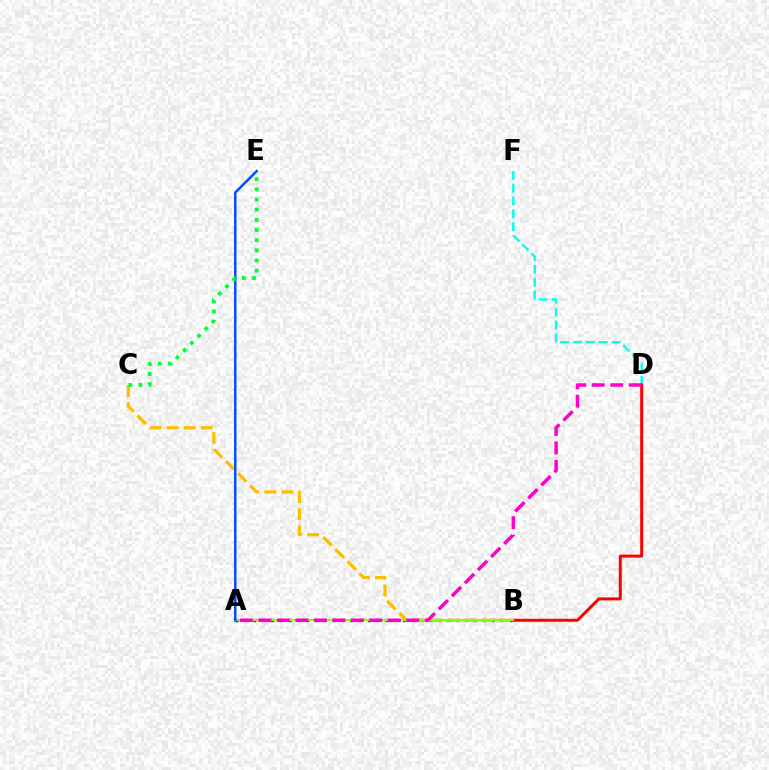{('D', 'F'): [{'color': '#00fff6', 'line_style': 'dashed', 'thickness': 1.75}], ('A', 'B'): [{'color': '#7200ff', 'line_style': 'dotted', 'thickness': 2.4}, {'color': '#84ff00', 'line_style': 'solid', 'thickness': 1.53}], ('B', 'D'): [{'color': '#ff0000', 'line_style': 'solid', 'thickness': 2.14}], ('B', 'C'): [{'color': '#ffbd00', 'line_style': 'dashed', 'thickness': 2.33}], ('A', 'D'): [{'color': '#ff00cf', 'line_style': 'dashed', 'thickness': 2.51}], ('A', 'E'): [{'color': '#004bff', 'line_style': 'solid', 'thickness': 1.76}], ('C', 'E'): [{'color': '#00ff39', 'line_style': 'dotted', 'thickness': 2.76}]}